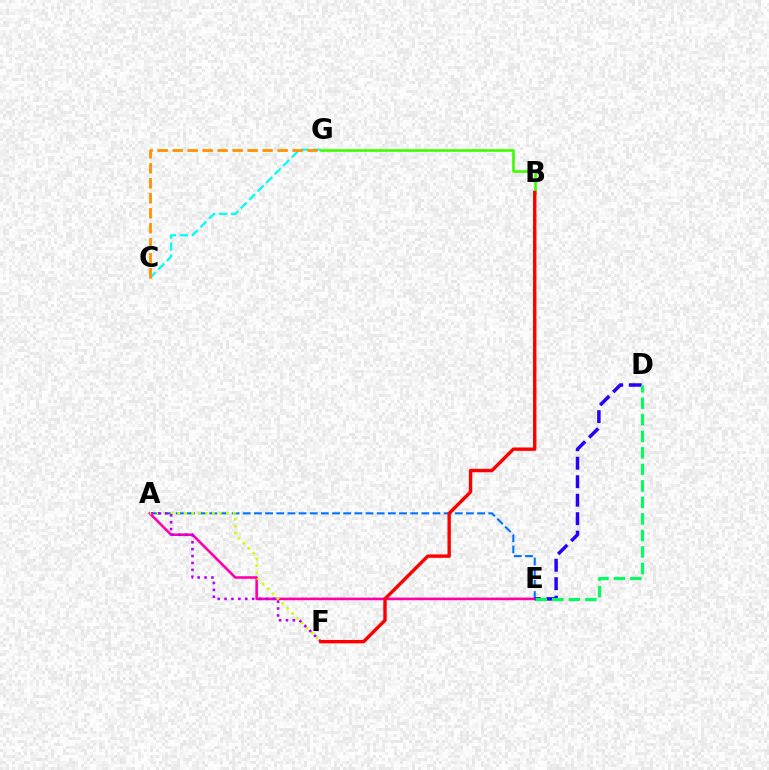{('A', 'E'): [{'color': '#0074ff', 'line_style': 'dashed', 'thickness': 1.52}, {'color': '#ff00ac', 'line_style': 'solid', 'thickness': 1.87}], ('C', 'G'): [{'color': '#00fff6', 'line_style': 'dashed', 'thickness': 1.63}, {'color': '#ff9400', 'line_style': 'dashed', 'thickness': 2.04}], ('D', 'E'): [{'color': '#2500ff', 'line_style': 'dashed', 'thickness': 2.51}, {'color': '#00ff5c', 'line_style': 'dashed', 'thickness': 2.25}], ('A', 'F'): [{'color': '#d1ff00', 'line_style': 'dotted', 'thickness': 1.88}, {'color': '#b900ff', 'line_style': 'dotted', 'thickness': 1.87}], ('B', 'G'): [{'color': '#3dff00', 'line_style': 'solid', 'thickness': 1.91}], ('B', 'F'): [{'color': '#ff0000', 'line_style': 'solid', 'thickness': 2.45}]}